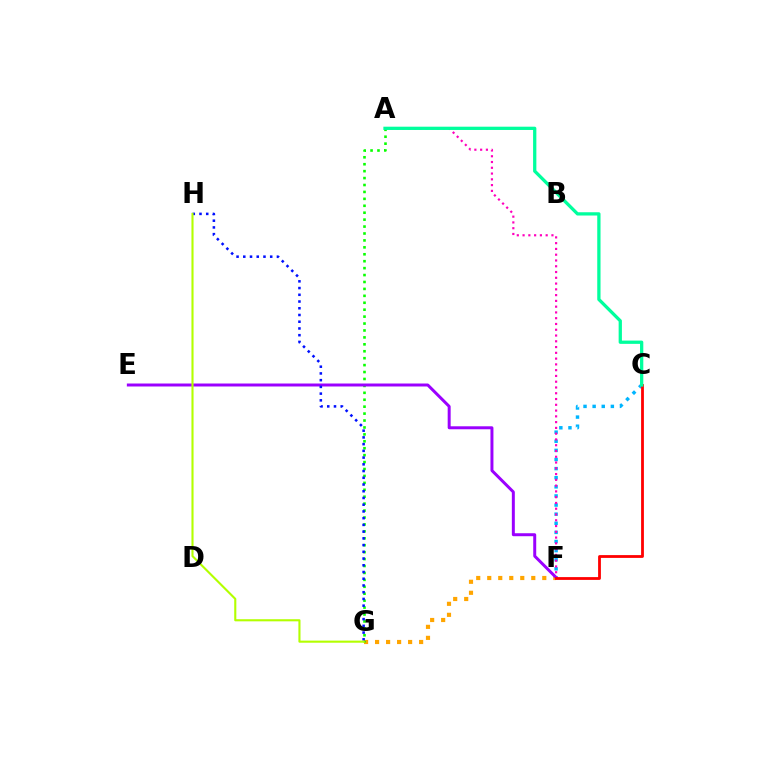{('F', 'G'): [{'color': '#ffa500', 'line_style': 'dotted', 'thickness': 2.99}], ('A', 'G'): [{'color': '#08ff00', 'line_style': 'dotted', 'thickness': 1.88}], ('C', 'F'): [{'color': '#00b5ff', 'line_style': 'dotted', 'thickness': 2.48}, {'color': '#ff0000', 'line_style': 'solid', 'thickness': 2.02}], ('E', 'F'): [{'color': '#9b00ff', 'line_style': 'solid', 'thickness': 2.14}], ('A', 'F'): [{'color': '#ff00bd', 'line_style': 'dotted', 'thickness': 1.57}], ('G', 'H'): [{'color': '#0010ff', 'line_style': 'dotted', 'thickness': 1.83}, {'color': '#b3ff00', 'line_style': 'solid', 'thickness': 1.52}], ('A', 'C'): [{'color': '#00ff9d', 'line_style': 'solid', 'thickness': 2.36}]}